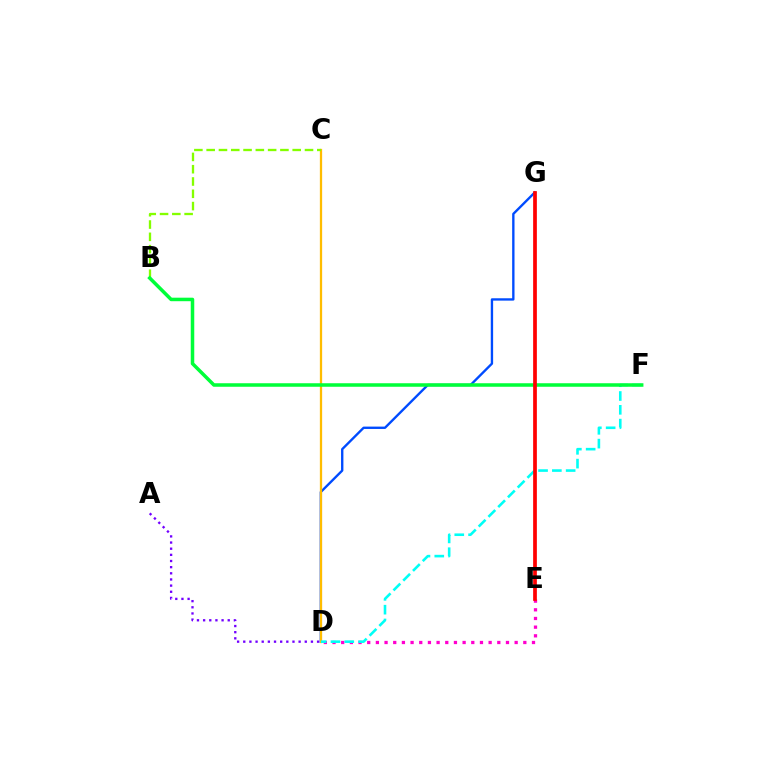{('D', 'G'): [{'color': '#004bff', 'line_style': 'solid', 'thickness': 1.7}], ('C', 'D'): [{'color': '#ffbd00', 'line_style': 'solid', 'thickness': 1.64}], ('D', 'E'): [{'color': '#ff00cf', 'line_style': 'dotted', 'thickness': 2.36}], ('B', 'C'): [{'color': '#84ff00', 'line_style': 'dashed', 'thickness': 1.67}], ('D', 'F'): [{'color': '#00fff6', 'line_style': 'dashed', 'thickness': 1.87}], ('A', 'D'): [{'color': '#7200ff', 'line_style': 'dotted', 'thickness': 1.67}], ('B', 'F'): [{'color': '#00ff39', 'line_style': 'solid', 'thickness': 2.53}], ('E', 'G'): [{'color': '#ff0000', 'line_style': 'solid', 'thickness': 2.68}]}